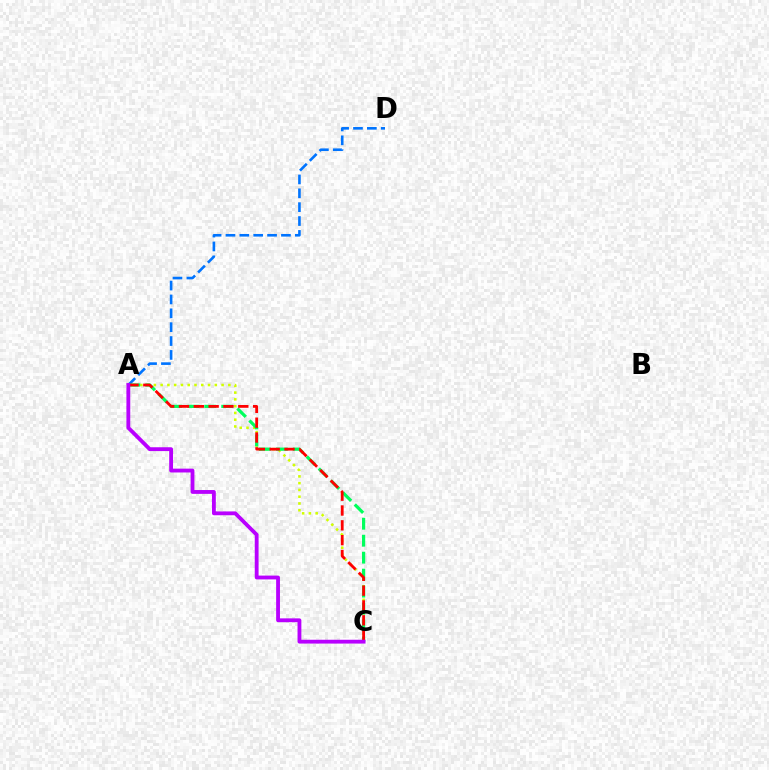{('A', 'C'): [{'color': '#d1ff00', 'line_style': 'dotted', 'thickness': 1.84}, {'color': '#00ff5c', 'line_style': 'dashed', 'thickness': 2.31}, {'color': '#ff0000', 'line_style': 'dashed', 'thickness': 2.01}, {'color': '#b900ff', 'line_style': 'solid', 'thickness': 2.76}], ('A', 'D'): [{'color': '#0074ff', 'line_style': 'dashed', 'thickness': 1.88}]}